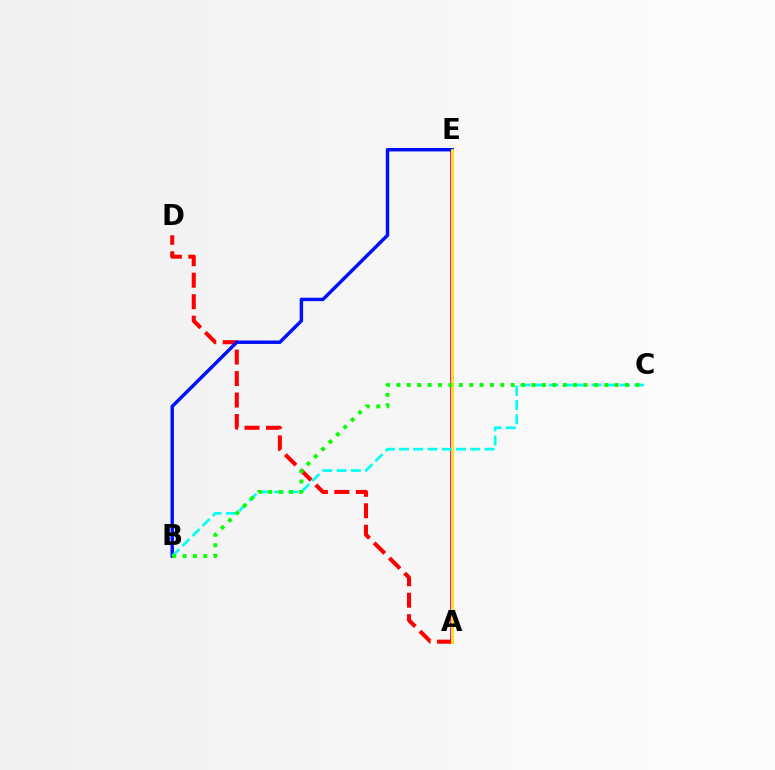{('A', 'E'): [{'color': '#ee00ff', 'line_style': 'solid', 'thickness': 2.82}, {'color': '#fcf500', 'line_style': 'solid', 'thickness': 2.0}], ('A', 'D'): [{'color': '#ff0000', 'line_style': 'dashed', 'thickness': 2.92}], ('B', 'E'): [{'color': '#0010ff', 'line_style': 'solid', 'thickness': 2.48}], ('B', 'C'): [{'color': '#00fff6', 'line_style': 'dashed', 'thickness': 1.94}, {'color': '#08ff00', 'line_style': 'dotted', 'thickness': 2.82}]}